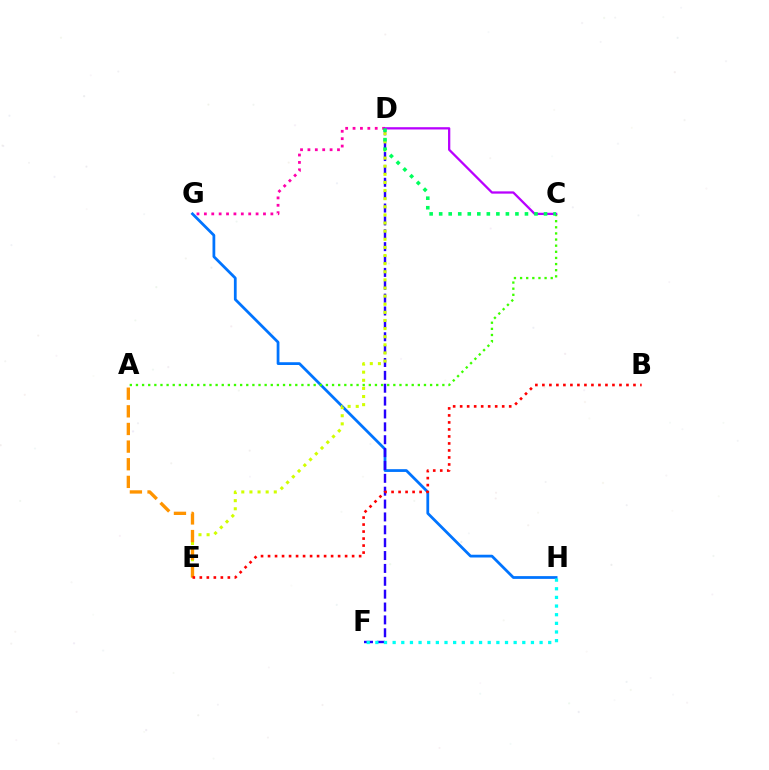{('G', 'H'): [{'color': '#0074ff', 'line_style': 'solid', 'thickness': 1.99}], ('D', 'G'): [{'color': '#ff00ac', 'line_style': 'dotted', 'thickness': 2.01}], ('A', 'C'): [{'color': '#3dff00', 'line_style': 'dotted', 'thickness': 1.66}], ('D', 'F'): [{'color': '#2500ff', 'line_style': 'dashed', 'thickness': 1.75}], ('F', 'H'): [{'color': '#00fff6', 'line_style': 'dotted', 'thickness': 2.35}], ('D', 'E'): [{'color': '#d1ff00', 'line_style': 'dotted', 'thickness': 2.21}], ('C', 'D'): [{'color': '#b900ff', 'line_style': 'solid', 'thickness': 1.64}, {'color': '#00ff5c', 'line_style': 'dotted', 'thickness': 2.59}], ('A', 'E'): [{'color': '#ff9400', 'line_style': 'dashed', 'thickness': 2.4}], ('B', 'E'): [{'color': '#ff0000', 'line_style': 'dotted', 'thickness': 1.9}]}